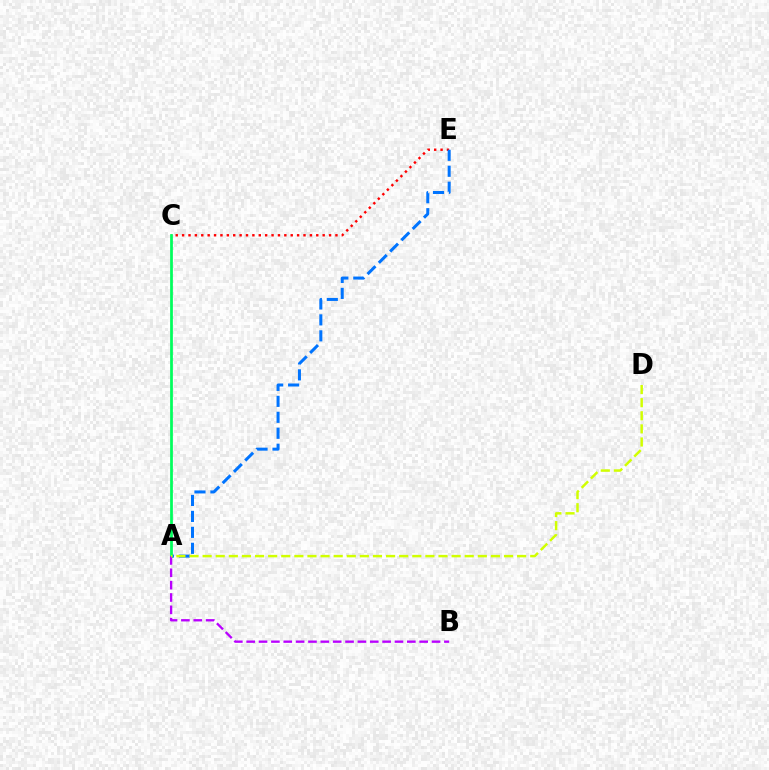{('C', 'E'): [{'color': '#ff0000', 'line_style': 'dotted', 'thickness': 1.74}], ('A', 'E'): [{'color': '#0074ff', 'line_style': 'dashed', 'thickness': 2.17}], ('A', 'C'): [{'color': '#00ff5c', 'line_style': 'solid', 'thickness': 1.98}], ('A', 'B'): [{'color': '#b900ff', 'line_style': 'dashed', 'thickness': 1.68}], ('A', 'D'): [{'color': '#d1ff00', 'line_style': 'dashed', 'thickness': 1.78}]}